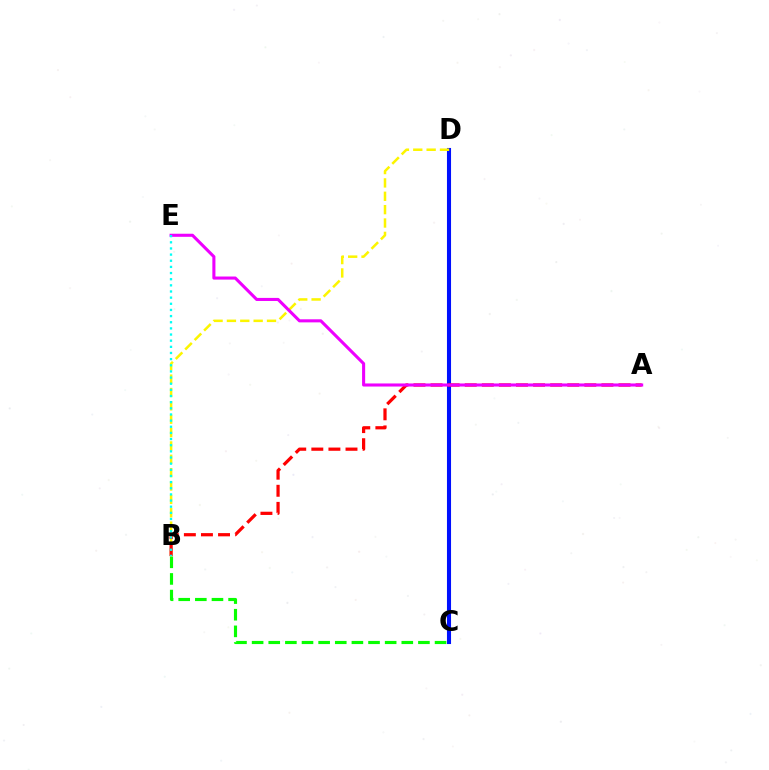{('C', 'D'): [{'color': '#0010ff', 'line_style': 'solid', 'thickness': 2.94}], ('B', 'D'): [{'color': '#fcf500', 'line_style': 'dashed', 'thickness': 1.82}], ('B', 'C'): [{'color': '#08ff00', 'line_style': 'dashed', 'thickness': 2.26}], ('A', 'B'): [{'color': '#ff0000', 'line_style': 'dashed', 'thickness': 2.32}], ('A', 'E'): [{'color': '#ee00ff', 'line_style': 'solid', 'thickness': 2.22}], ('B', 'E'): [{'color': '#00fff6', 'line_style': 'dotted', 'thickness': 1.67}]}